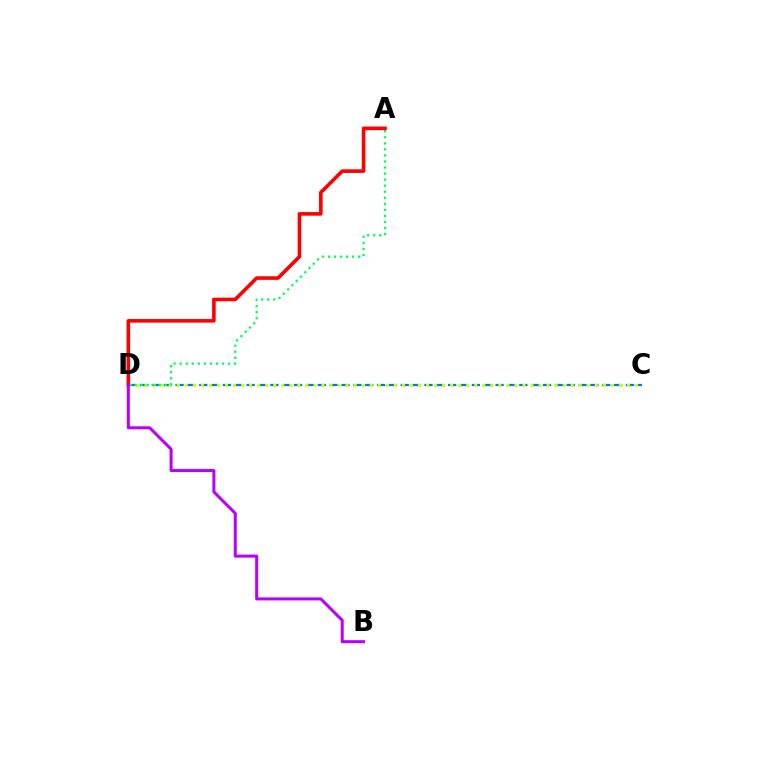{('C', 'D'): [{'color': '#0074ff', 'line_style': 'dashed', 'thickness': 1.61}, {'color': '#d1ff00', 'line_style': 'dotted', 'thickness': 2.18}], ('A', 'D'): [{'color': '#00ff5c', 'line_style': 'dotted', 'thickness': 1.64}, {'color': '#ff0000', 'line_style': 'solid', 'thickness': 2.59}], ('B', 'D'): [{'color': '#b900ff', 'line_style': 'solid', 'thickness': 2.17}]}